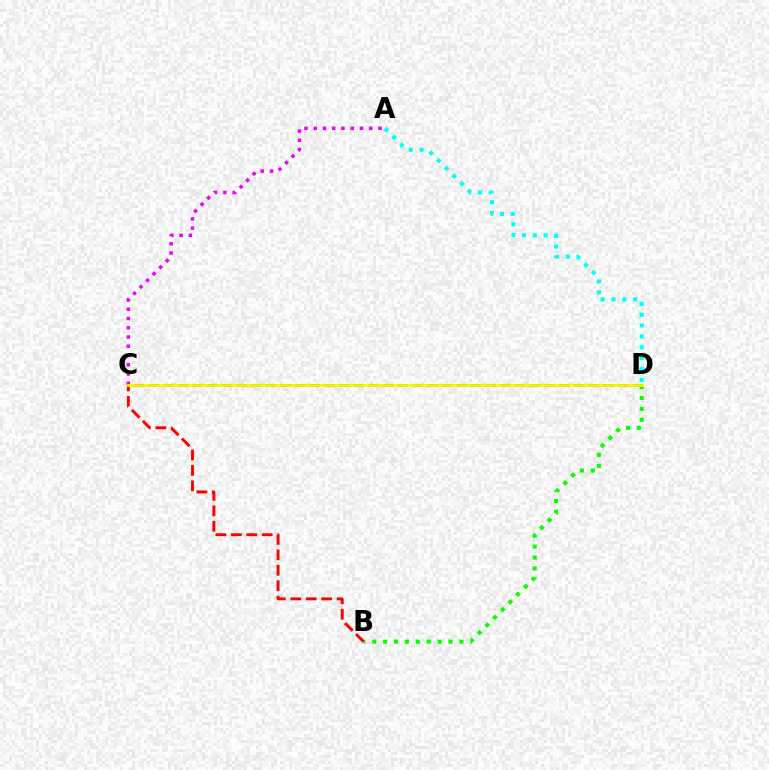{('C', 'D'): [{'color': '#0010ff', 'line_style': 'dashed', 'thickness': 1.99}, {'color': '#fcf500', 'line_style': 'solid', 'thickness': 2.01}], ('B', 'D'): [{'color': '#08ff00', 'line_style': 'dotted', 'thickness': 2.96}], ('B', 'C'): [{'color': '#ff0000', 'line_style': 'dashed', 'thickness': 2.1}], ('A', 'D'): [{'color': '#00fff6', 'line_style': 'dotted', 'thickness': 2.95}], ('A', 'C'): [{'color': '#ee00ff', 'line_style': 'dotted', 'thickness': 2.51}]}